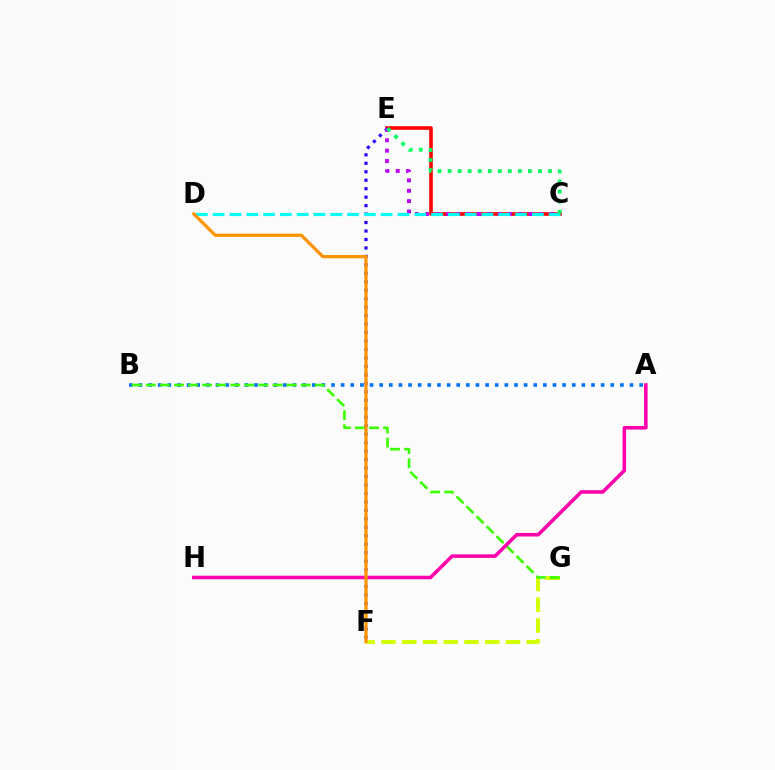{('A', 'B'): [{'color': '#0074ff', 'line_style': 'dotted', 'thickness': 2.62}], ('C', 'E'): [{'color': '#ff0000', 'line_style': 'solid', 'thickness': 2.59}, {'color': '#b900ff', 'line_style': 'dotted', 'thickness': 2.81}, {'color': '#00ff5c', 'line_style': 'dotted', 'thickness': 2.73}], ('F', 'G'): [{'color': '#d1ff00', 'line_style': 'dashed', 'thickness': 2.82}], ('E', 'F'): [{'color': '#2500ff', 'line_style': 'dotted', 'thickness': 2.3}], ('C', 'D'): [{'color': '#00fff6', 'line_style': 'dashed', 'thickness': 2.28}], ('B', 'G'): [{'color': '#3dff00', 'line_style': 'dashed', 'thickness': 1.91}], ('A', 'H'): [{'color': '#ff00ac', 'line_style': 'solid', 'thickness': 2.56}], ('D', 'F'): [{'color': '#ff9400', 'line_style': 'solid', 'thickness': 2.34}]}